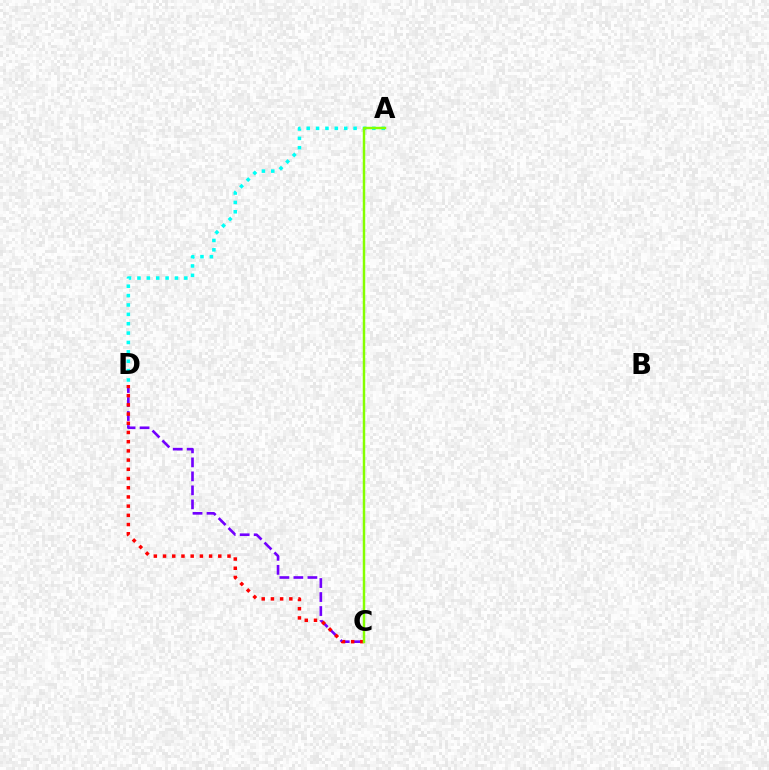{('C', 'D'): [{'color': '#7200ff', 'line_style': 'dashed', 'thickness': 1.9}, {'color': '#ff0000', 'line_style': 'dotted', 'thickness': 2.5}], ('A', 'D'): [{'color': '#00fff6', 'line_style': 'dotted', 'thickness': 2.55}], ('A', 'C'): [{'color': '#84ff00', 'line_style': 'solid', 'thickness': 1.77}]}